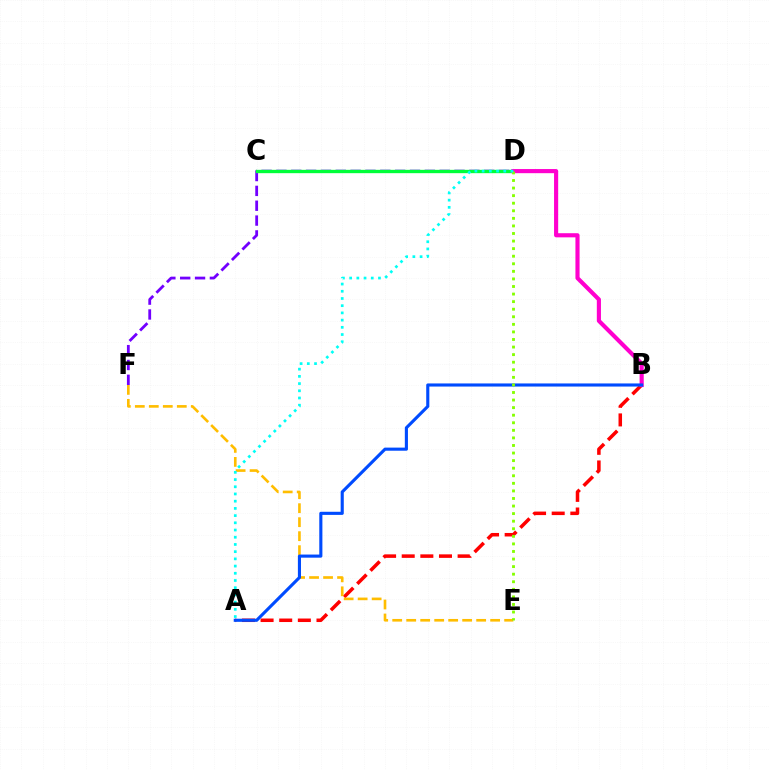{('D', 'F'): [{'color': '#7200ff', 'line_style': 'dashed', 'thickness': 2.02}], ('A', 'B'): [{'color': '#ff0000', 'line_style': 'dashed', 'thickness': 2.53}, {'color': '#004bff', 'line_style': 'solid', 'thickness': 2.24}], ('C', 'D'): [{'color': '#00ff39', 'line_style': 'solid', 'thickness': 2.4}], ('B', 'D'): [{'color': '#ff00cf', 'line_style': 'solid', 'thickness': 2.98}], ('E', 'F'): [{'color': '#ffbd00', 'line_style': 'dashed', 'thickness': 1.9}], ('D', 'E'): [{'color': '#84ff00', 'line_style': 'dotted', 'thickness': 2.06}], ('A', 'D'): [{'color': '#00fff6', 'line_style': 'dotted', 'thickness': 1.96}]}